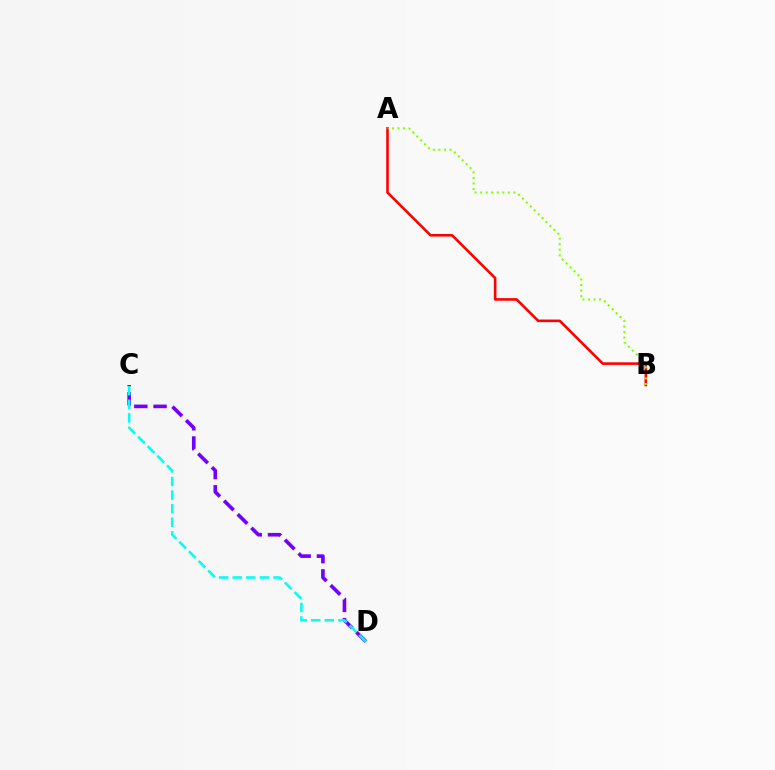{('C', 'D'): [{'color': '#7200ff', 'line_style': 'dashed', 'thickness': 2.61}, {'color': '#00fff6', 'line_style': 'dashed', 'thickness': 1.85}], ('A', 'B'): [{'color': '#ff0000', 'line_style': 'solid', 'thickness': 1.87}, {'color': '#84ff00', 'line_style': 'dotted', 'thickness': 1.5}]}